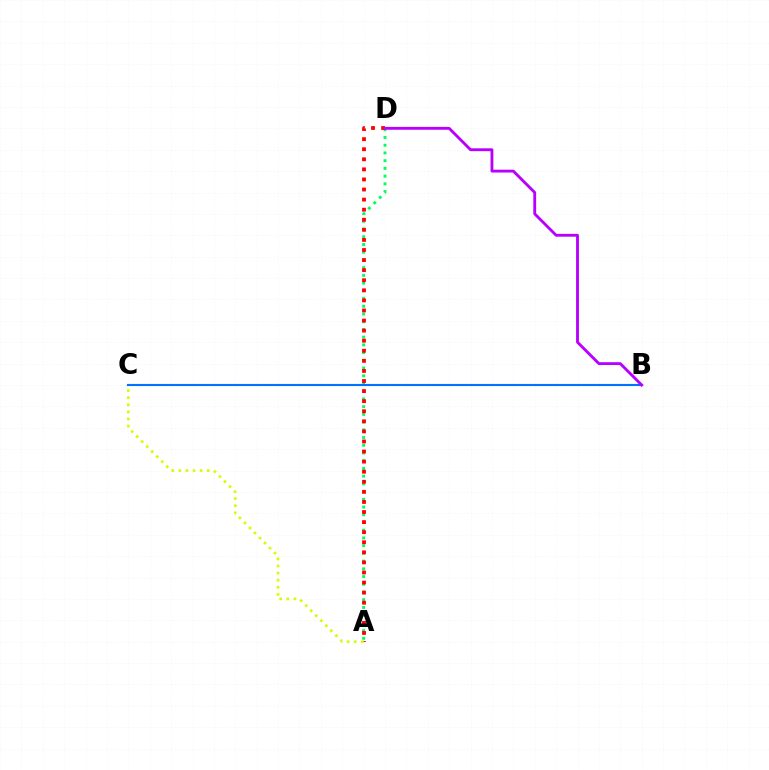{('A', 'D'): [{'color': '#00ff5c', 'line_style': 'dotted', 'thickness': 2.1}, {'color': '#ff0000', 'line_style': 'dotted', 'thickness': 2.74}], ('B', 'C'): [{'color': '#0074ff', 'line_style': 'solid', 'thickness': 1.54}], ('B', 'D'): [{'color': '#b900ff', 'line_style': 'solid', 'thickness': 2.06}], ('A', 'C'): [{'color': '#d1ff00', 'line_style': 'dotted', 'thickness': 1.93}]}